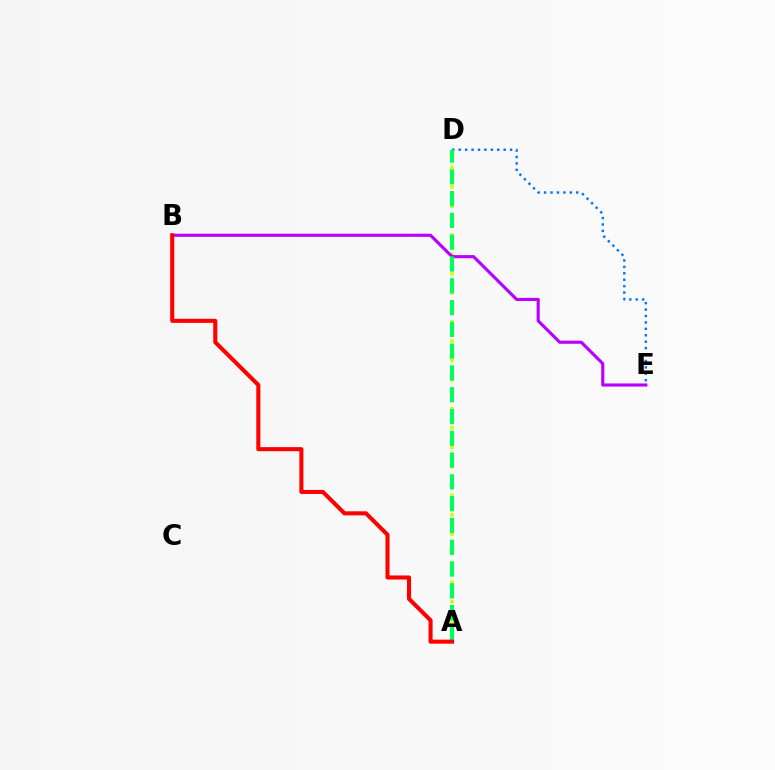{('A', 'D'): [{'color': '#d1ff00', 'line_style': 'dotted', 'thickness': 2.62}, {'color': '#00ff5c', 'line_style': 'dashed', 'thickness': 2.96}], ('D', 'E'): [{'color': '#0074ff', 'line_style': 'dotted', 'thickness': 1.74}], ('B', 'E'): [{'color': '#b900ff', 'line_style': 'solid', 'thickness': 2.25}], ('A', 'B'): [{'color': '#ff0000', 'line_style': 'solid', 'thickness': 2.93}]}